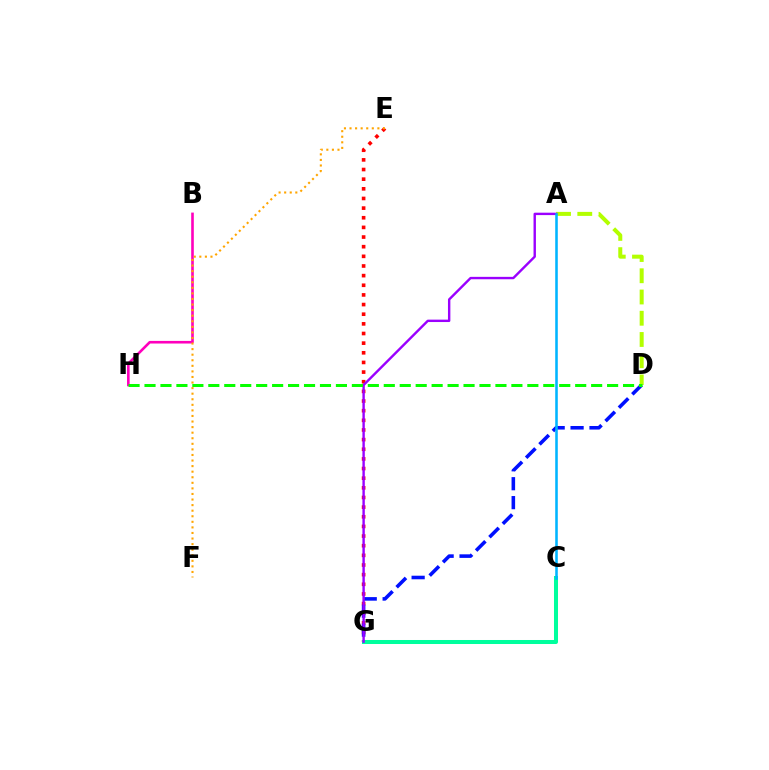{('E', 'G'): [{'color': '#ff0000', 'line_style': 'dotted', 'thickness': 2.62}], ('B', 'H'): [{'color': '#ff00bd', 'line_style': 'solid', 'thickness': 1.88}], ('D', 'G'): [{'color': '#0010ff', 'line_style': 'dashed', 'thickness': 2.57}], ('C', 'G'): [{'color': '#00ff9d', 'line_style': 'solid', 'thickness': 2.89}], ('A', 'D'): [{'color': '#b3ff00', 'line_style': 'dashed', 'thickness': 2.89}], ('A', 'G'): [{'color': '#9b00ff', 'line_style': 'solid', 'thickness': 1.73}], ('D', 'H'): [{'color': '#08ff00', 'line_style': 'dashed', 'thickness': 2.17}], ('E', 'F'): [{'color': '#ffa500', 'line_style': 'dotted', 'thickness': 1.51}], ('A', 'C'): [{'color': '#00b5ff', 'line_style': 'solid', 'thickness': 1.85}]}